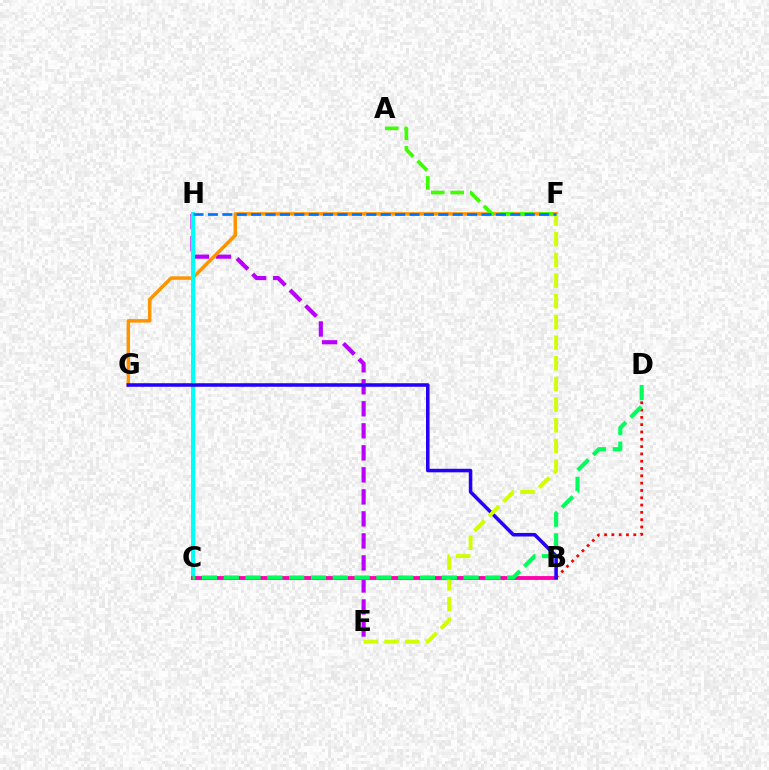{('E', 'H'): [{'color': '#b900ff', 'line_style': 'dashed', 'thickness': 2.99}], ('F', 'G'): [{'color': '#ff9400', 'line_style': 'solid', 'thickness': 2.51}], ('C', 'H'): [{'color': '#00fff6', 'line_style': 'solid', 'thickness': 2.88}], ('B', 'D'): [{'color': '#ff0000', 'line_style': 'dotted', 'thickness': 1.99}], ('B', 'C'): [{'color': '#ff00ac', 'line_style': 'solid', 'thickness': 2.77}], ('B', 'G'): [{'color': '#2500ff', 'line_style': 'solid', 'thickness': 2.55}], ('E', 'F'): [{'color': '#d1ff00', 'line_style': 'dashed', 'thickness': 2.81}], ('C', 'D'): [{'color': '#00ff5c', 'line_style': 'dashed', 'thickness': 2.96}], ('A', 'F'): [{'color': '#3dff00', 'line_style': 'dashed', 'thickness': 2.65}], ('F', 'H'): [{'color': '#0074ff', 'line_style': 'dashed', 'thickness': 1.96}]}